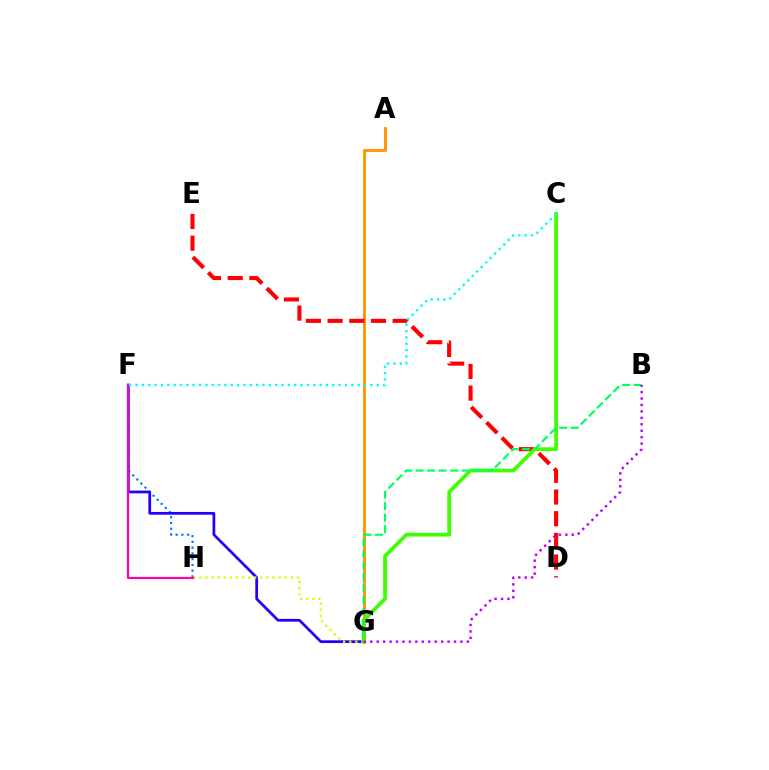{('F', 'H'): [{'color': '#0074ff', 'line_style': 'dotted', 'thickness': 1.56}, {'color': '#ff00ac', 'line_style': 'solid', 'thickness': 1.59}], ('F', 'G'): [{'color': '#2500ff', 'line_style': 'solid', 'thickness': 1.98}], ('A', 'G'): [{'color': '#ff9400', 'line_style': 'solid', 'thickness': 2.08}], ('D', 'E'): [{'color': '#ff0000', 'line_style': 'dashed', 'thickness': 2.95}], ('G', 'H'): [{'color': '#d1ff00', 'line_style': 'dotted', 'thickness': 1.66}], ('C', 'G'): [{'color': '#3dff00', 'line_style': 'solid', 'thickness': 2.68}], ('B', 'G'): [{'color': '#00ff5c', 'line_style': 'dashed', 'thickness': 1.57}, {'color': '#b900ff', 'line_style': 'dotted', 'thickness': 1.75}], ('C', 'F'): [{'color': '#00fff6', 'line_style': 'dotted', 'thickness': 1.72}]}